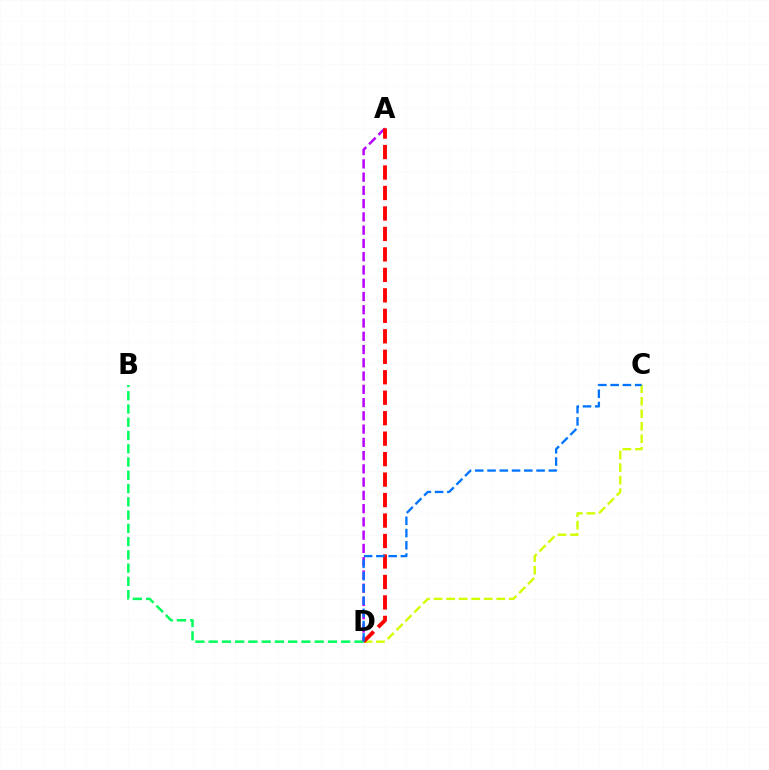{('A', 'D'): [{'color': '#b900ff', 'line_style': 'dashed', 'thickness': 1.8}, {'color': '#ff0000', 'line_style': 'dashed', 'thickness': 2.78}], ('C', 'D'): [{'color': '#d1ff00', 'line_style': 'dashed', 'thickness': 1.7}, {'color': '#0074ff', 'line_style': 'dashed', 'thickness': 1.67}], ('B', 'D'): [{'color': '#00ff5c', 'line_style': 'dashed', 'thickness': 1.8}]}